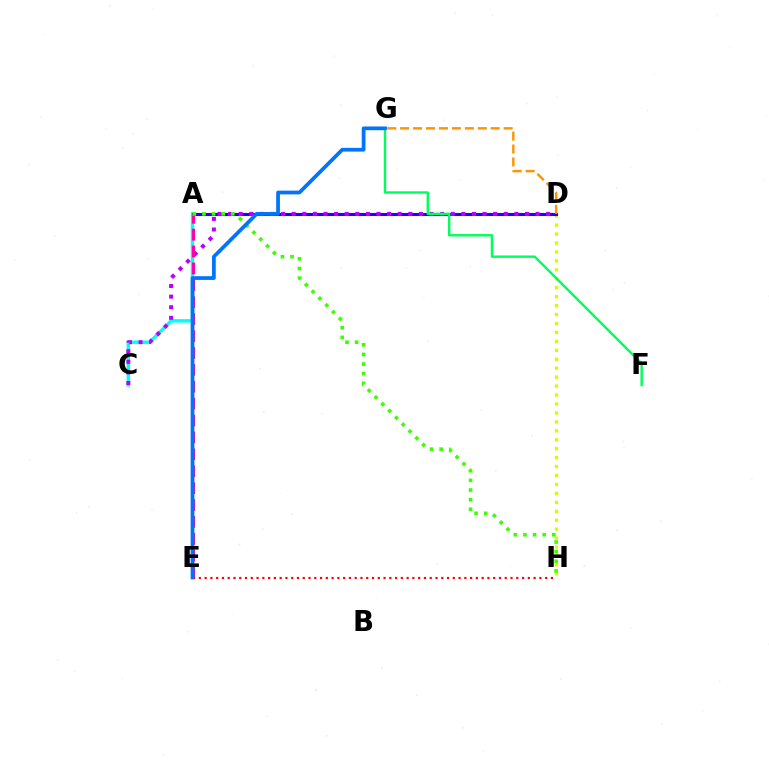{('D', 'H'): [{'color': '#d1ff00', 'line_style': 'dotted', 'thickness': 2.43}], ('A', 'C'): [{'color': '#00fff6', 'line_style': 'solid', 'thickness': 2.47}], ('A', 'D'): [{'color': '#2500ff', 'line_style': 'solid', 'thickness': 2.21}], ('D', 'G'): [{'color': '#ff9400', 'line_style': 'dashed', 'thickness': 1.76}], ('C', 'D'): [{'color': '#b900ff', 'line_style': 'dotted', 'thickness': 2.88}], ('A', 'E'): [{'color': '#ff00ac', 'line_style': 'dashed', 'thickness': 2.3}], ('E', 'H'): [{'color': '#ff0000', 'line_style': 'dotted', 'thickness': 1.57}], ('F', 'G'): [{'color': '#00ff5c', 'line_style': 'solid', 'thickness': 1.73}], ('A', 'H'): [{'color': '#3dff00', 'line_style': 'dotted', 'thickness': 2.61}], ('E', 'G'): [{'color': '#0074ff', 'line_style': 'solid', 'thickness': 2.69}]}